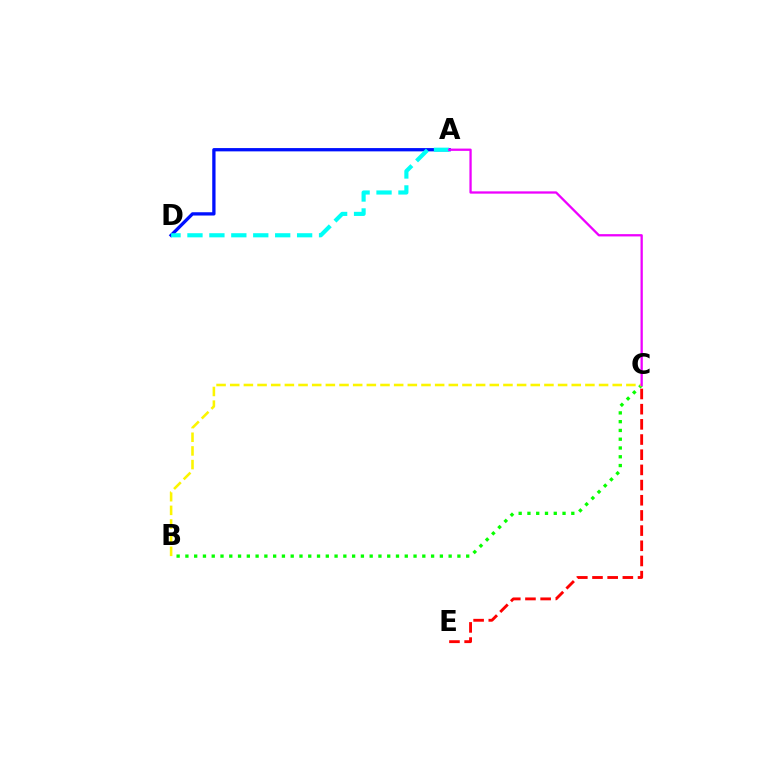{('A', 'D'): [{'color': '#0010ff', 'line_style': 'solid', 'thickness': 2.37}, {'color': '#00fff6', 'line_style': 'dashed', 'thickness': 2.98}], ('B', 'C'): [{'color': '#08ff00', 'line_style': 'dotted', 'thickness': 2.38}, {'color': '#fcf500', 'line_style': 'dashed', 'thickness': 1.86}], ('C', 'E'): [{'color': '#ff0000', 'line_style': 'dashed', 'thickness': 2.06}], ('A', 'C'): [{'color': '#ee00ff', 'line_style': 'solid', 'thickness': 1.65}]}